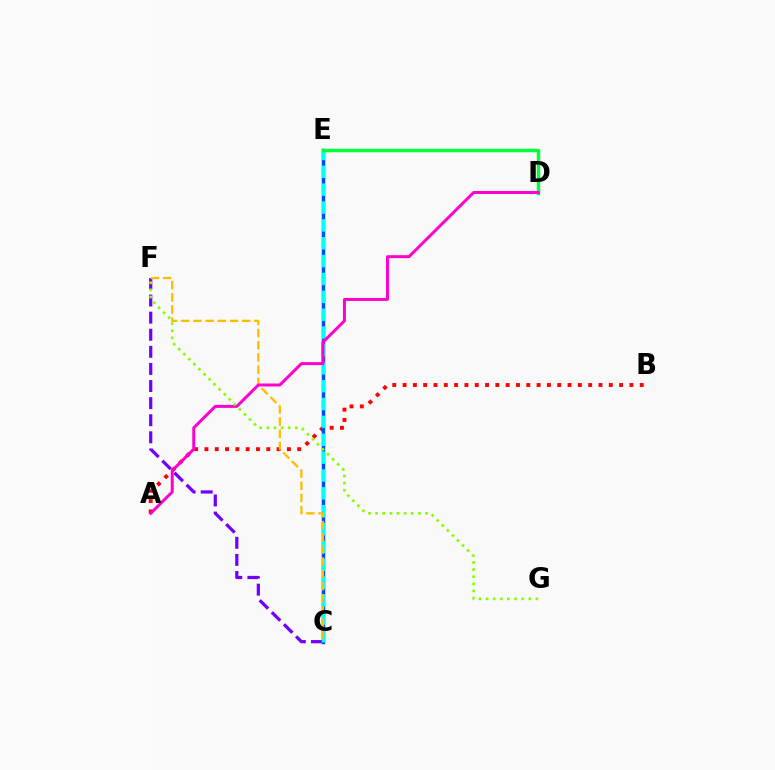{('C', 'F'): [{'color': '#7200ff', 'line_style': 'dashed', 'thickness': 2.32}, {'color': '#ffbd00', 'line_style': 'dashed', 'thickness': 1.66}], ('A', 'B'): [{'color': '#ff0000', 'line_style': 'dotted', 'thickness': 2.8}], ('C', 'E'): [{'color': '#004bff', 'line_style': 'solid', 'thickness': 2.49}, {'color': '#00fff6', 'line_style': 'dashed', 'thickness': 2.43}], ('D', 'E'): [{'color': '#00ff39', 'line_style': 'solid', 'thickness': 2.48}], ('A', 'D'): [{'color': '#ff00cf', 'line_style': 'solid', 'thickness': 2.15}], ('F', 'G'): [{'color': '#84ff00', 'line_style': 'dotted', 'thickness': 1.93}]}